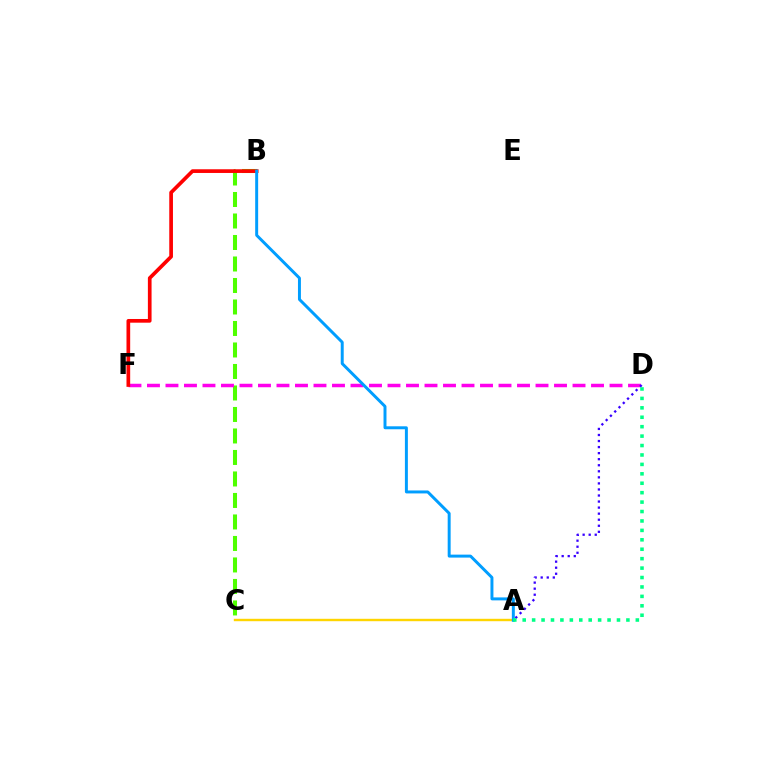{('A', 'C'): [{'color': '#ffd500', 'line_style': 'solid', 'thickness': 1.74}], ('B', 'C'): [{'color': '#4fff00', 'line_style': 'dashed', 'thickness': 2.92}], ('D', 'F'): [{'color': '#ff00ed', 'line_style': 'dashed', 'thickness': 2.51}], ('A', 'D'): [{'color': '#3700ff', 'line_style': 'dotted', 'thickness': 1.64}, {'color': '#00ff86', 'line_style': 'dotted', 'thickness': 2.56}], ('B', 'F'): [{'color': '#ff0000', 'line_style': 'solid', 'thickness': 2.66}], ('A', 'B'): [{'color': '#009eff', 'line_style': 'solid', 'thickness': 2.13}]}